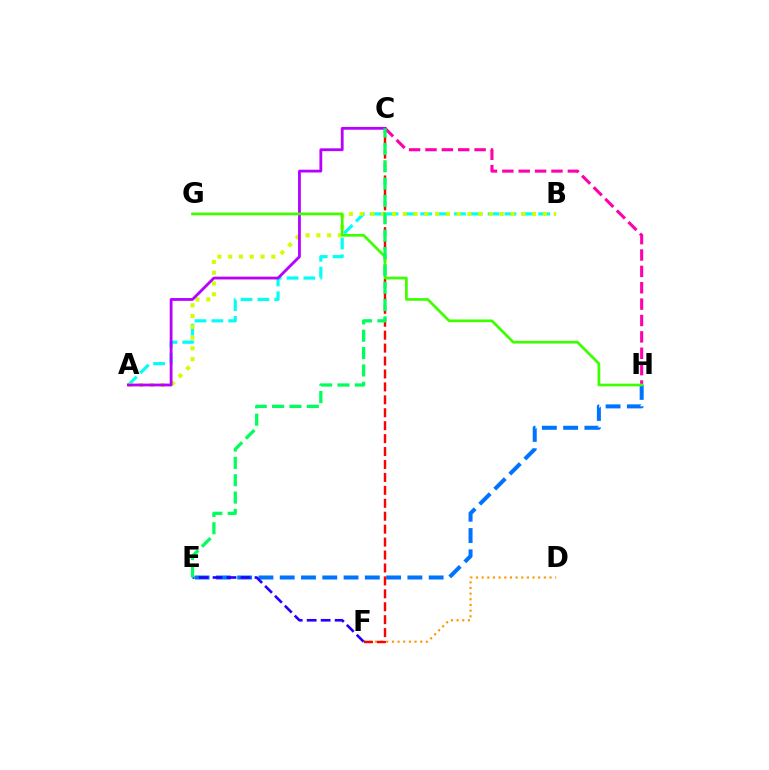{('D', 'F'): [{'color': '#ff9400', 'line_style': 'dotted', 'thickness': 1.54}], ('E', 'H'): [{'color': '#0074ff', 'line_style': 'dashed', 'thickness': 2.89}], ('C', 'F'): [{'color': '#ff0000', 'line_style': 'dashed', 'thickness': 1.76}], ('A', 'B'): [{'color': '#00fff6', 'line_style': 'dashed', 'thickness': 2.29}, {'color': '#d1ff00', 'line_style': 'dotted', 'thickness': 2.93}], ('C', 'H'): [{'color': '#ff00ac', 'line_style': 'dashed', 'thickness': 2.22}], ('A', 'C'): [{'color': '#b900ff', 'line_style': 'solid', 'thickness': 2.01}], ('E', 'F'): [{'color': '#2500ff', 'line_style': 'dashed', 'thickness': 1.9}], ('G', 'H'): [{'color': '#3dff00', 'line_style': 'solid', 'thickness': 1.96}], ('C', 'E'): [{'color': '#00ff5c', 'line_style': 'dashed', 'thickness': 2.36}]}